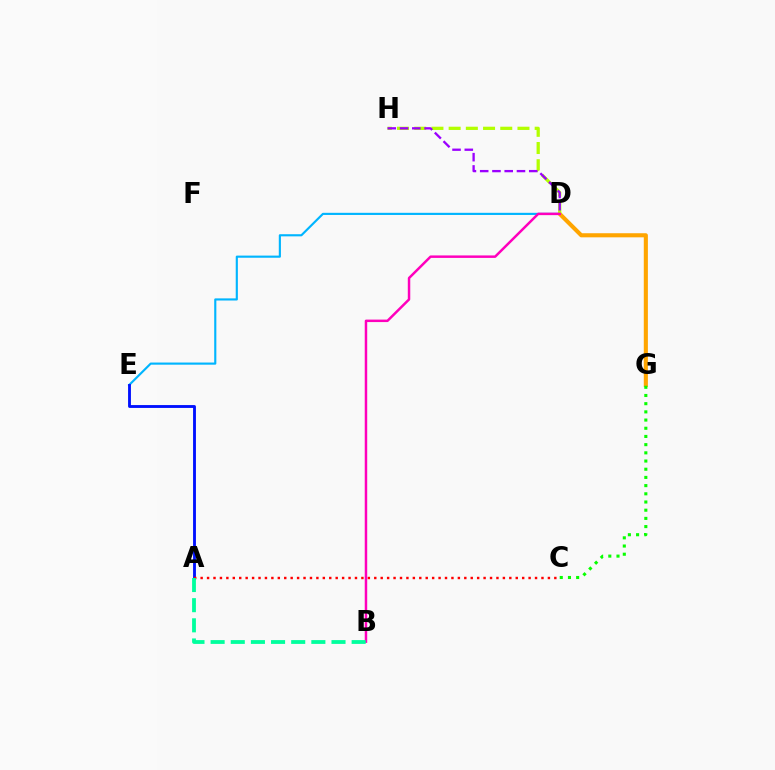{('D', 'E'): [{'color': '#00b5ff', 'line_style': 'solid', 'thickness': 1.54}], ('D', 'G'): [{'color': '#ffa500', 'line_style': 'solid', 'thickness': 2.95}], ('A', 'E'): [{'color': '#0010ff', 'line_style': 'solid', 'thickness': 2.06}], ('A', 'C'): [{'color': '#ff0000', 'line_style': 'dotted', 'thickness': 1.75}], ('D', 'H'): [{'color': '#b3ff00', 'line_style': 'dashed', 'thickness': 2.34}, {'color': '#9b00ff', 'line_style': 'dashed', 'thickness': 1.67}], ('B', 'D'): [{'color': '#ff00bd', 'line_style': 'solid', 'thickness': 1.78}], ('A', 'B'): [{'color': '#00ff9d', 'line_style': 'dashed', 'thickness': 2.74}], ('C', 'G'): [{'color': '#08ff00', 'line_style': 'dotted', 'thickness': 2.23}]}